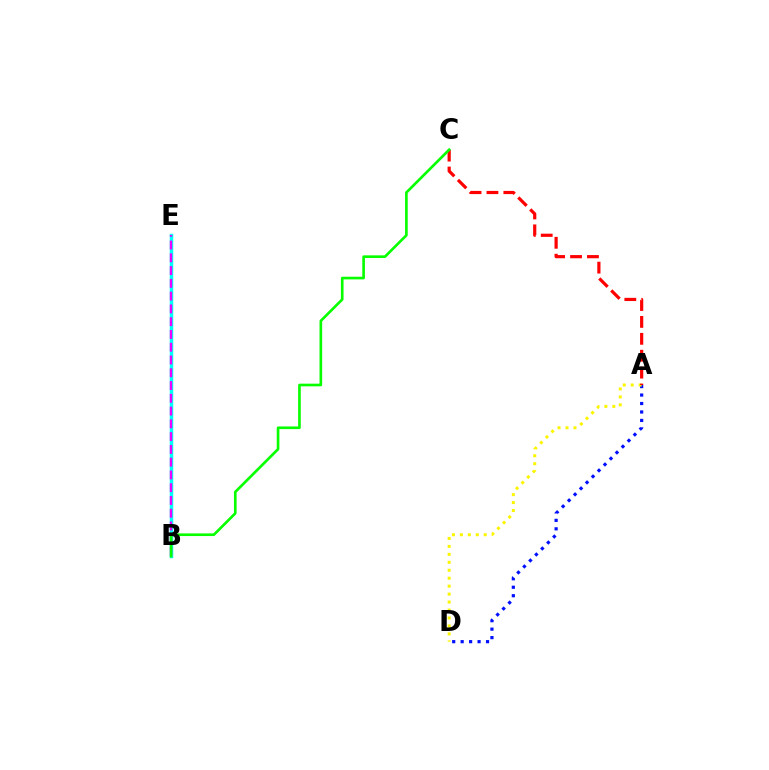{('B', 'E'): [{'color': '#00fff6', 'line_style': 'solid', 'thickness': 2.52}, {'color': '#ee00ff', 'line_style': 'dashed', 'thickness': 1.73}], ('A', 'D'): [{'color': '#0010ff', 'line_style': 'dotted', 'thickness': 2.3}, {'color': '#fcf500', 'line_style': 'dotted', 'thickness': 2.16}], ('A', 'C'): [{'color': '#ff0000', 'line_style': 'dashed', 'thickness': 2.3}], ('B', 'C'): [{'color': '#08ff00', 'line_style': 'solid', 'thickness': 1.91}]}